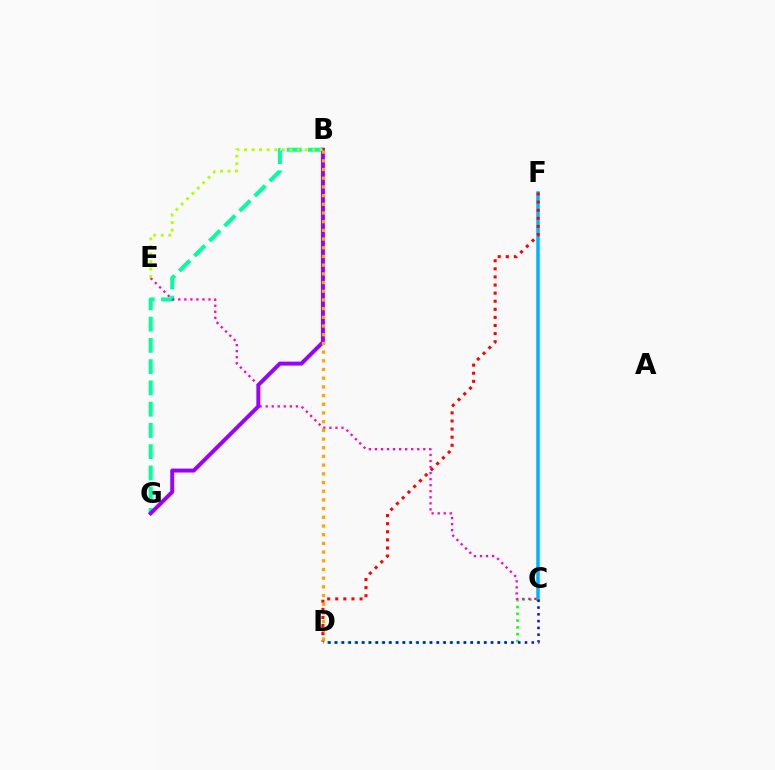{('C', 'F'): [{'color': '#00b5ff', 'line_style': 'solid', 'thickness': 2.54}], ('C', 'D'): [{'color': '#08ff00', 'line_style': 'dotted', 'thickness': 1.85}, {'color': '#0010ff', 'line_style': 'dotted', 'thickness': 1.84}], ('B', 'G'): [{'color': '#00ff9d', 'line_style': 'dashed', 'thickness': 2.89}, {'color': '#9b00ff', 'line_style': 'solid', 'thickness': 2.85}], ('C', 'E'): [{'color': '#ff00bd', 'line_style': 'dotted', 'thickness': 1.64}], ('D', 'F'): [{'color': '#ff0000', 'line_style': 'dotted', 'thickness': 2.2}], ('B', 'D'): [{'color': '#ffa500', 'line_style': 'dotted', 'thickness': 2.36}], ('B', 'E'): [{'color': '#b3ff00', 'line_style': 'dotted', 'thickness': 2.05}]}